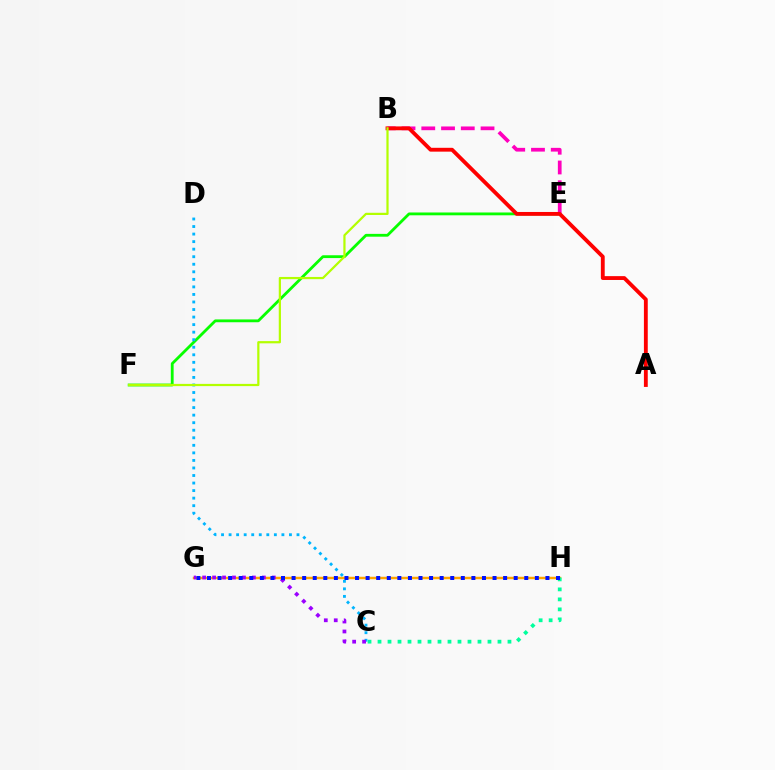{('G', 'H'): [{'color': '#ffa500', 'line_style': 'solid', 'thickness': 1.78}, {'color': '#0010ff', 'line_style': 'dotted', 'thickness': 2.87}], ('E', 'F'): [{'color': '#08ff00', 'line_style': 'solid', 'thickness': 2.03}], ('B', 'E'): [{'color': '#ff00bd', 'line_style': 'dashed', 'thickness': 2.68}], ('C', 'H'): [{'color': '#00ff9d', 'line_style': 'dotted', 'thickness': 2.72}], ('C', 'D'): [{'color': '#00b5ff', 'line_style': 'dotted', 'thickness': 2.05}], ('A', 'B'): [{'color': '#ff0000', 'line_style': 'solid', 'thickness': 2.77}], ('C', 'G'): [{'color': '#9b00ff', 'line_style': 'dotted', 'thickness': 2.7}], ('B', 'F'): [{'color': '#b3ff00', 'line_style': 'solid', 'thickness': 1.6}]}